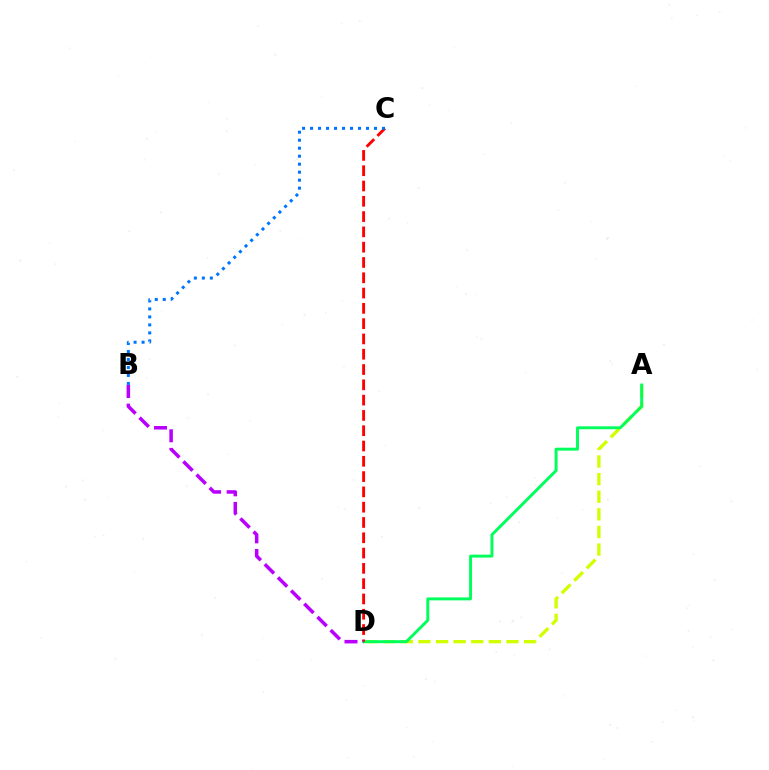{('A', 'D'): [{'color': '#d1ff00', 'line_style': 'dashed', 'thickness': 2.39}, {'color': '#00ff5c', 'line_style': 'solid', 'thickness': 2.12}], ('C', 'D'): [{'color': '#ff0000', 'line_style': 'dashed', 'thickness': 2.08}], ('B', 'C'): [{'color': '#0074ff', 'line_style': 'dotted', 'thickness': 2.17}], ('B', 'D'): [{'color': '#b900ff', 'line_style': 'dashed', 'thickness': 2.53}]}